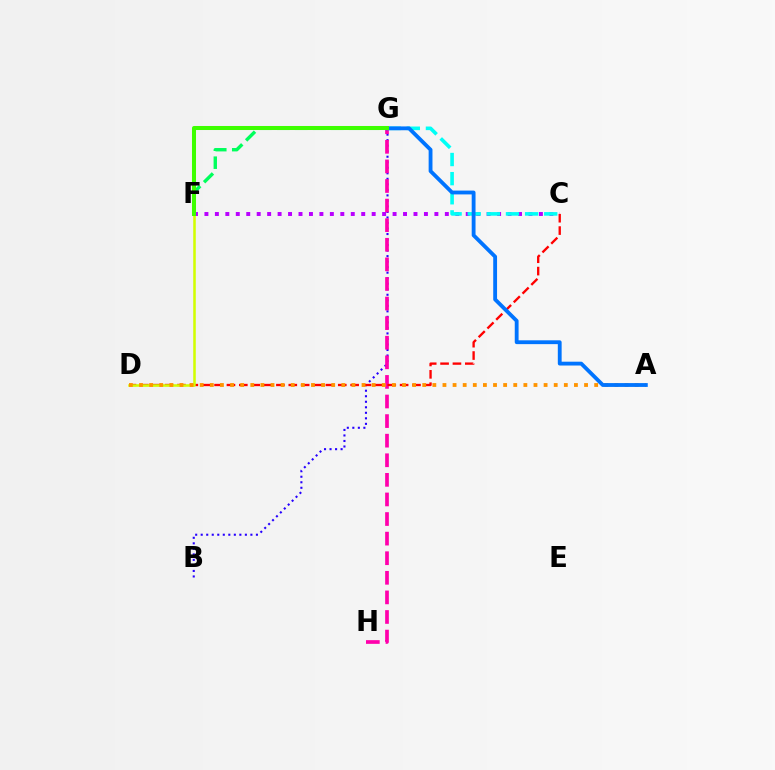{('F', 'G'): [{'color': '#00ff5c', 'line_style': 'dashed', 'thickness': 2.44}, {'color': '#3dff00', 'line_style': 'solid', 'thickness': 2.9}], ('B', 'G'): [{'color': '#2500ff', 'line_style': 'dotted', 'thickness': 1.5}], ('G', 'H'): [{'color': '#ff00ac', 'line_style': 'dashed', 'thickness': 2.66}], ('C', 'D'): [{'color': '#ff0000', 'line_style': 'dashed', 'thickness': 1.68}], ('C', 'F'): [{'color': '#b900ff', 'line_style': 'dotted', 'thickness': 2.84}], ('D', 'F'): [{'color': '#d1ff00', 'line_style': 'solid', 'thickness': 1.82}], ('C', 'G'): [{'color': '#00fff6', 'line_style': 'dashed', 'thickness': 2.6}], ('A', 'D'): [{'color': '#ff9400', 'line_style': 'dotted', 'thickness': 2.75}], ('A', 'G'): [{'color': '#0074ff', 'line_style': 'solid', 'thickness': 2.76}]}